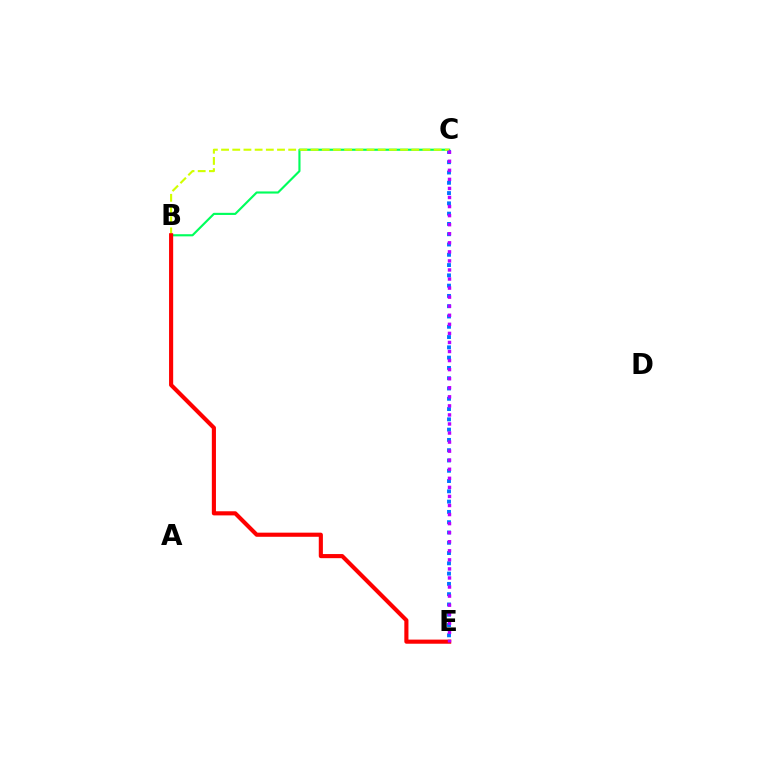{('B', 'C'): [{'color': '#00ff5c', 'line_style': 'solid', 'thickness': 1.54}, {'color': '#d1ff00', 'line_style': 'dashed', 'thickness': 1.52}], ('C', 'E'): [{'color': '#0074ff', 'line_style': 'dotted', 'thickness': 2.79}, {'color': '#b900ff', 'line_style': 'dotted', 'thickness': 2.46}], ('B', 'E'): [{'color': '#ff0000', 'line_style': 'solid', 'thickness': 2.97}]}